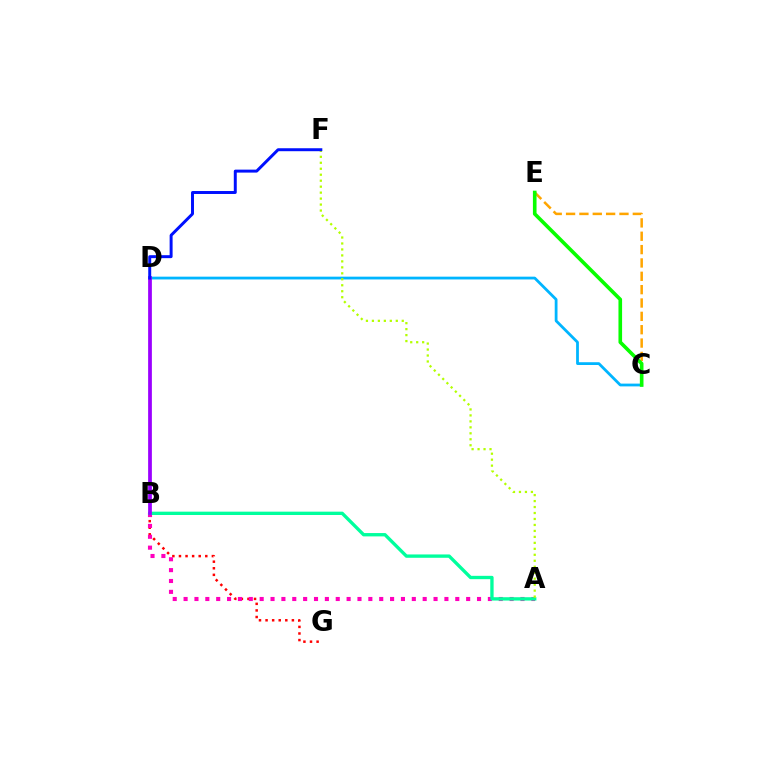{('B', 'G'): [{'color': '#ff0000', 'line_style': 'dotted', 'thickness': 1.79}], ('A', 'B'): [{'color': '#ff00bd', 'line_style': 'dotted', 'thickness': 2.95}, {'color': '#00ff9d', 'line_style': 'solid', 'thickness': 2.4}], ('C', 'D'): [{'color': '#00b5ff', 'line_style': 'solid', 'thickness': 2.0}], ('C', 'E'): [{'color': '#ffa500', 'line_style': 'dashed', 'thickness': 1.81}, {'color': '#08ff00', 'line_style': 'solid', 'thickness': 2.61}], ('A', 'F'): [{'color': '#b3ff00', 'line_style': 'dotted', 'thickness': 1.62}], ('B', 'D'): [{'color': '#9b00ff', 'line_style': 'solid', 'thickness': 2.69}], ('D', 'F'): [{'color': '#0010ff', 'line_style': 'solid', 'thickness': 2.13}]}